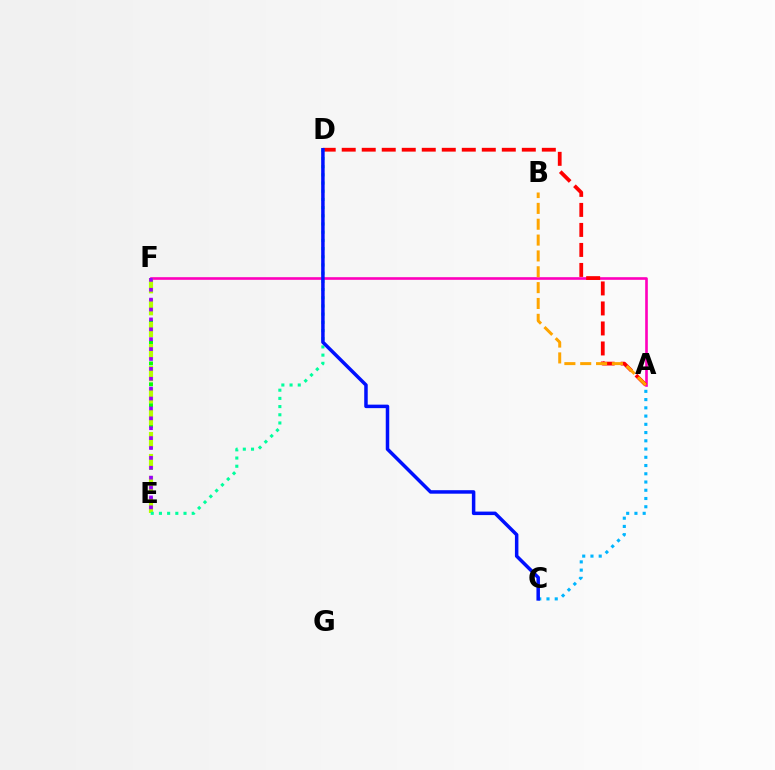{('A', 'F'): [{'color': '#ff00bd', 'line_style': 'solid', 'thickness': 1.89}], ('A', 'D'): [{'color': '#ff0000', 'line_style': 'dashed', 'thickness': 2.72}], ('A', 'C'): [{'color': '#00b5ff', 'line_style': 'dotted', 'thickness': 2.24}], ('E', 'F'): [{'color': '#08ff00', 'line_style': 'dotted', 'thickness': 2.83}, {'color': '#b3ff00', 'line_style': 'dashed', 'thickness': 2.99}, {'color': '#9b00ff', 'line_style': 'dotted', 'thickness': 2.69}], ('A', 'B'): [{'color': '#ffa500', 'line_style': 'dashed', 'thickness': 2.15}], ('D', 'E'): [{'color': '#00ff9d', 'line_style': 'dotted', 'thickness': 2.23}], ('C', 'D'): [{'color': '#0010ff', 'line_style': 'solid', 'thickness': 2.52}]}